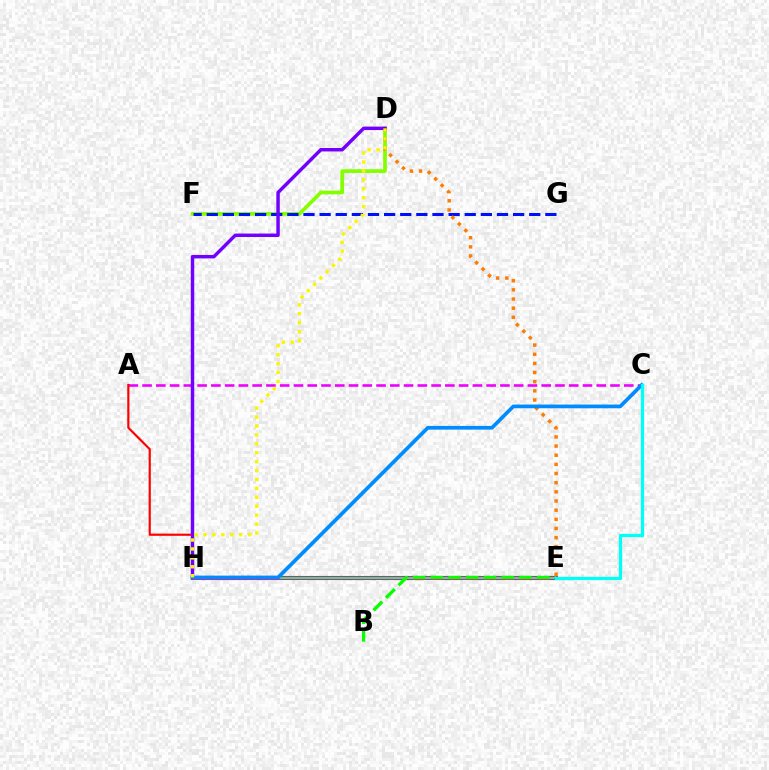{('D', 'F'): [{'color': '#84ff00', 'line_style': 'solid', 'thickness': 2.67}], ('A', 'C'): [{'color': '#ee00ff', 'line_style': 'dashed', 'thickness': 1.87}], ('F', 'G'): [{'color': '#0010ff', 'line_style': 'dashed', 'thickness': 2.19}], ('E', 'H'): [{'color': '#ff0094', 'line_style': 'solid', 'thickness': 2.97}, {'color': '#00ff74', 'line_style': 'solid', 'thickness': 1.58}], ('A', 'H'): [{'color': '#ff0000', 'line_style': 'solid', 'thickness': 1.56}], ('D', 'E'): [{'color': '#ff7c00', 'line_style': 'dotted', 'thickness': 2.49}], ('D', 'H'): [{'color': '#7200ff', 'line_style': 'solid', 'thickness': 2.49}, {'color': '#fcf500', 'line_style': 'dotted', 'thickness': 2.42}], ('C', 'H'): [{'color': '#008cff', 'line_style': 'solid', 'thickness': 2.66}], ('B', 'E'): [{'color': '#08ff00', 'line_style': 'dashed', 'thickness': 2.4}], ('C', 'E'): [{'color': '#00fff6', 'line_style': 'solid', 'thickness': 2.37}]}